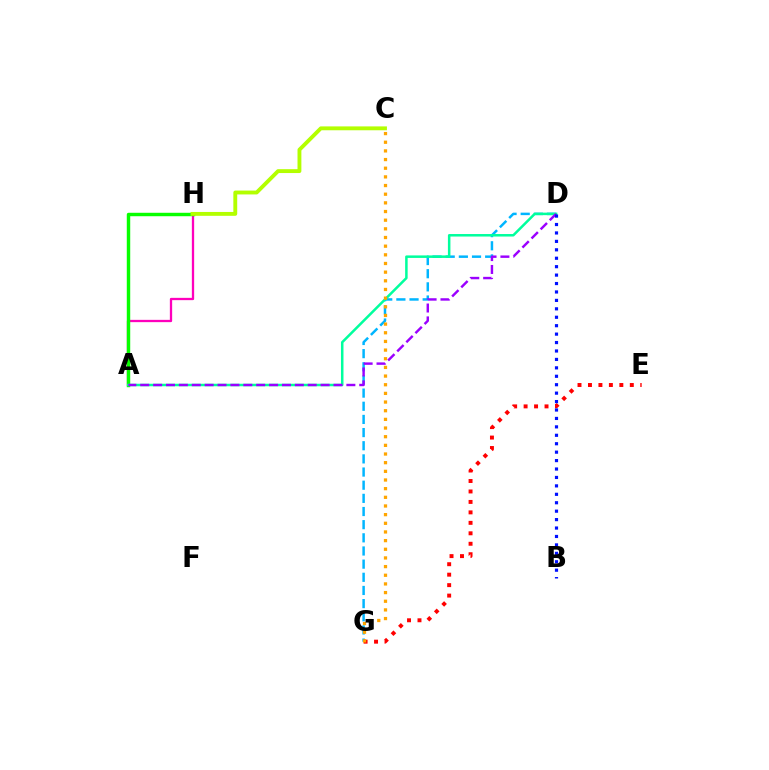{('A', 'H'): [{'color': '#ff00bd', 'line_style': 'solid', 'thickness': 1.66}, {'color': '#08ff00', 'line_style': 'solid', 'thickness': 2.47}], ('D', 'G'): [{'color': '#00b5ff', 'line_style': 'dashed', 'thickness': 1.79}], ('E', 'G'): [{'color': '#ff0000', 'line_style': 'dotted', 'thickness': 2.84}], ('A', 'D'): [{'color': '#00ff9d', 'line_style': 'solid', 'thickness': 1.81}, {'color': '#9b00ff', 'line_style': 'dashed', 'thickness': 1.75}], ('C', 'G'): [{'color': '#ffa500', 'line_style': 'dotted', 'thickness': 2.35}], ('C', 'H'): [{'color': '#b3ff00', 'line_style': 'solid', 'thickness': 2.78}], ('B', 'D'): [{'color': '#0010ff', 'line_style': 'dotted', 'thickness': 2.29}]}